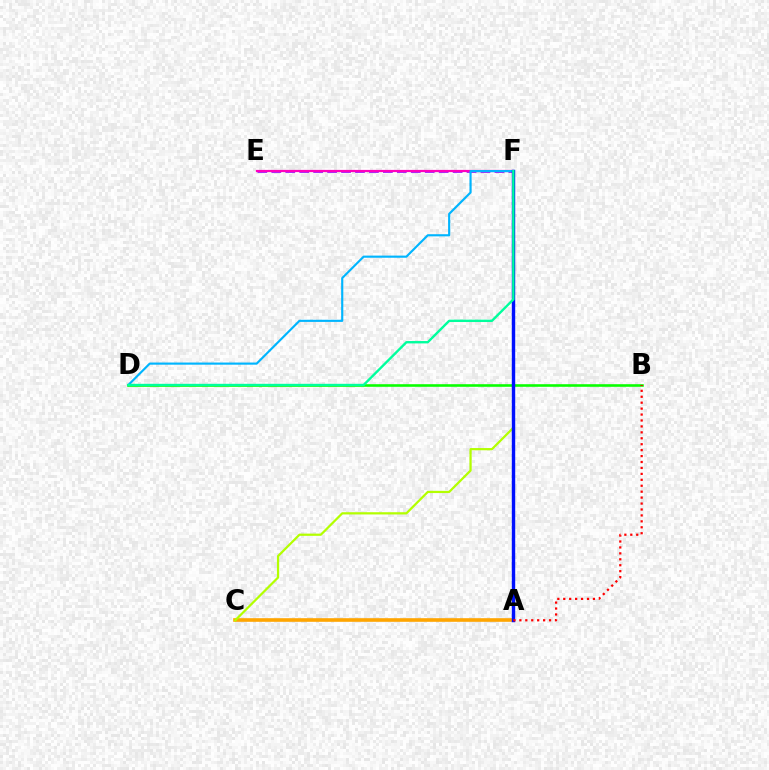{('E', 'F'): [{'color': '#9b00ff', 'line_style': 'dashed', 'thickness': 1.89}, {'color': '#ff00bd', 'line_style': 'solid', 'thickness': 1.59}], ('A', 'C'): [{'color': '#ffa500', 'line_style': 'solid', 'thickness': 2.6}], ('D', 'F'): [{'color': '#00b5ff', 'line_style': 'solid', 'thickness': 1.54}, {'color': '#00ff9d', 'line_style': 'solid', 'thickness': 1.71}], ('C', 'F'): [{'color': '#b3ff00', 'line_style': 'solid', 'thickness': 1.6}], ('B', 'D'): [{'color': '#08ff00', 'line_style': 'solid', 'thickness': 1.87}], ('A', 'F'): [{'color': '#0010ff', 'line_style': 'solid', 'thickness': 2.46}], ('A', 'B'): [{'color': '#ff0000', 'line_style': 'dotted', 'thickness': 1.61}]}